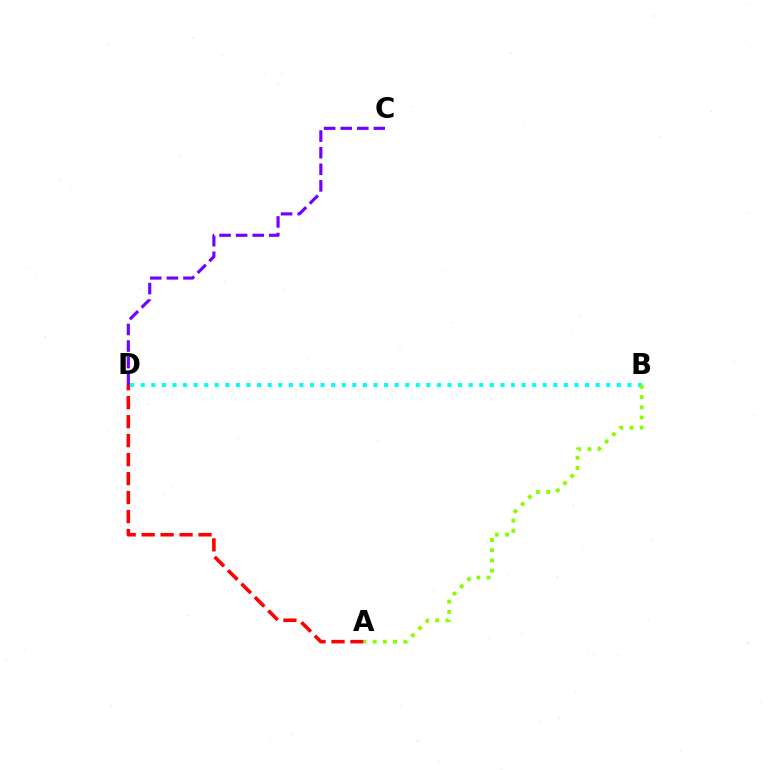{('A', 'D'): [{'color': '#ff0000', 'line_style': 'dashed', 'thickness': 2.58}], ('C', 'D'): [{'color': '#7200ff', 'line_style': 'dashed', 'thickness': 2.25}], ('B', 'D'): [{'color': '#00fff6', 'line_style': 'dotted', 'thickness': 2.87}], ('A', 'B'): [{'color': '#84ff00', 'line_style': 'dotted', 'thickness': 2.77}]}